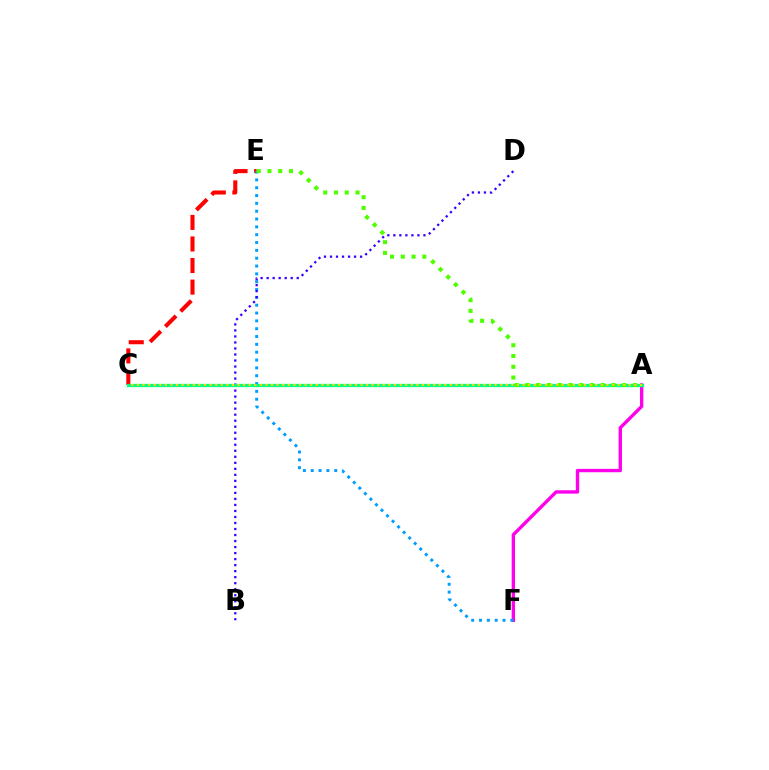{('C', 'E'): [{'color': '#ff0000', 'line_style': 'dashed', 'thickness': 2.93}], ('A', 'F'): [{'color': '#ff00ed', 'line_style': 'solid', 'thickness': 2.41}], ('E', 'F'): [{'color': '#009eff', 'line_style': 'dotted', 'thickness': 2.13}], ('B', 'D'): [{'color': '#3700ff', 'line_style': 'dotted', 'thickness': 1.64}], ('A', 'C'): [{'color': '#00ff86', 'line_style': 'solid', 'thickness': 2.37}, {'color': '#ffd500', 'line_style': 'dotted', 'thickness': 1.52}], ('A', 'E'): [{'color': '#4fff00', 'line_style': 'dotted', 'thickness': 2.93}]}